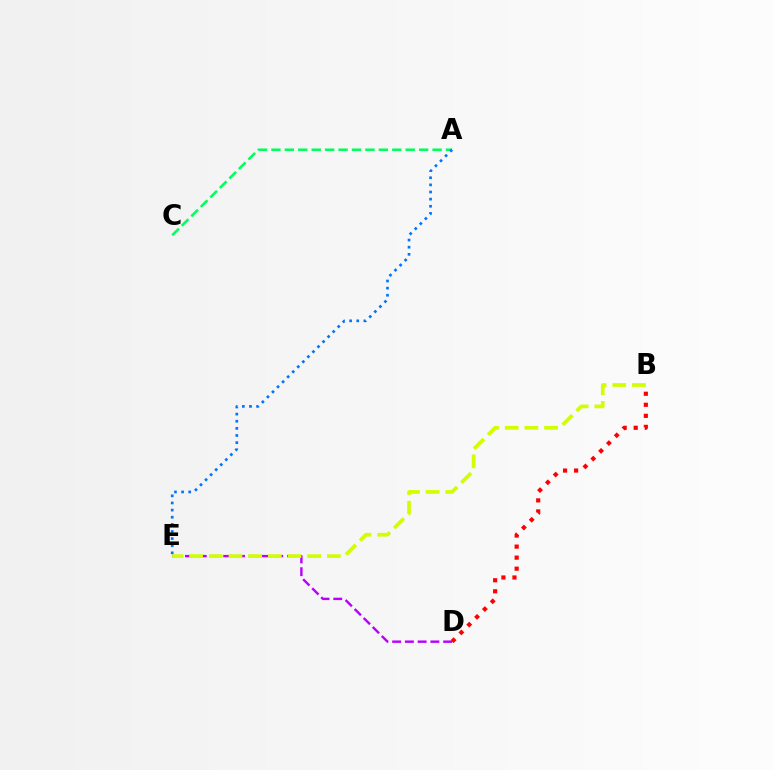{('A', 'C'): [{'color': '#00ff5c', 'line_style': 'dashed', 'thickness': 1.82}], ('B', 'D'): [{'color': '#ff0000', 'line_style': 'dotted', 'thickness': 3.0}], ('A', 'E'): [{'color': '#0074ff', 'line_style': 'dotted', 'thickness': 1.94}], ('D', 'E'): [{'color': '#b900ff', 'line_style': 'dashed', 'thickness': 1.73}], ('B', 'E'): [{'color': '#d1ff00', 'line_style': 'dashed', 'thickness': 2.67}]}